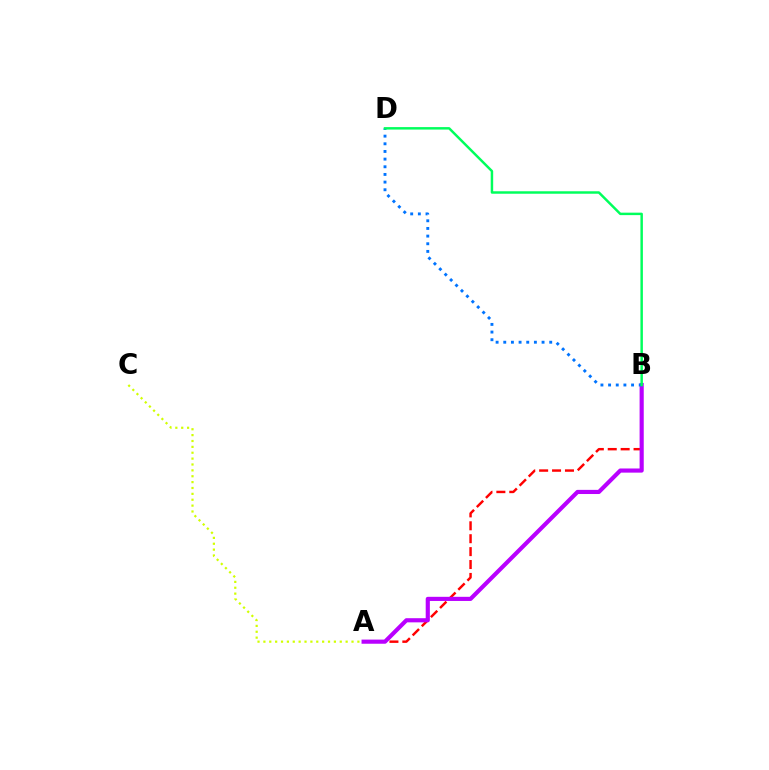{('A', 'B'): [{'color': '#ff0000', 'line_style': 'dashed', 'thickness': 1.75}, {'color': '#b900ff', 'line_style': 'solid', 'thickness': 2.99}], ('A', 'C'): [{'color': '#d1ff00', 'line_style': 'dotted', 'thickness': 1.6}], ('B', 'D'): [{'color': '#0074ff', 'line_style': 'dotted', 'thickness': 2.08}, {'color': '#00ff5c', 'line_style': 'solid', 'thickness': 1.78}]}